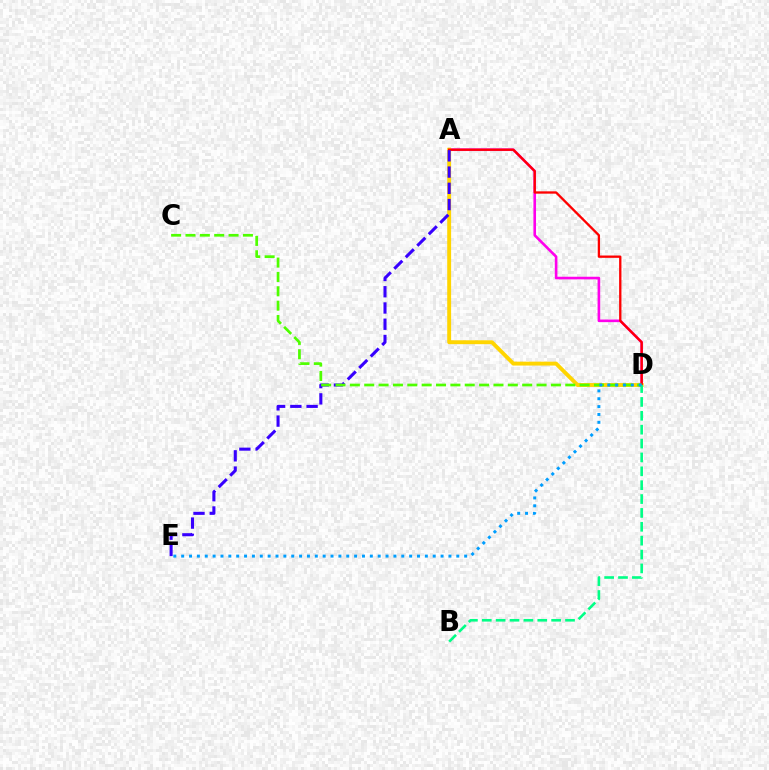{('A', 'D'): [{'color': '#ff00ed', 'line_style': 'solid', 'thickness': 1.89}, {'color': '#ffd500', 'line_style': 'solid', 'thickness': 2.8}, {'color': '#ff0000', 'line_style': 'solid', 'thickness': 1.66}], ('A', 'E'): [{'color': '#3700ff', 'line_style': 'dashed', 'thickness': 2.21}], ('B', 'D'): [{'color': '#00ff86', 'line_style': 'dashed', 'thickness': 1.88}], ('C', 'D'): [{'color': '#4fff00', 'line_style': 'dashed', 'thickness': 1.95}], ('D', 'E'): [{'color': '#009eff', 'line_style': 'dotted', 'thickness': 2.14}]}